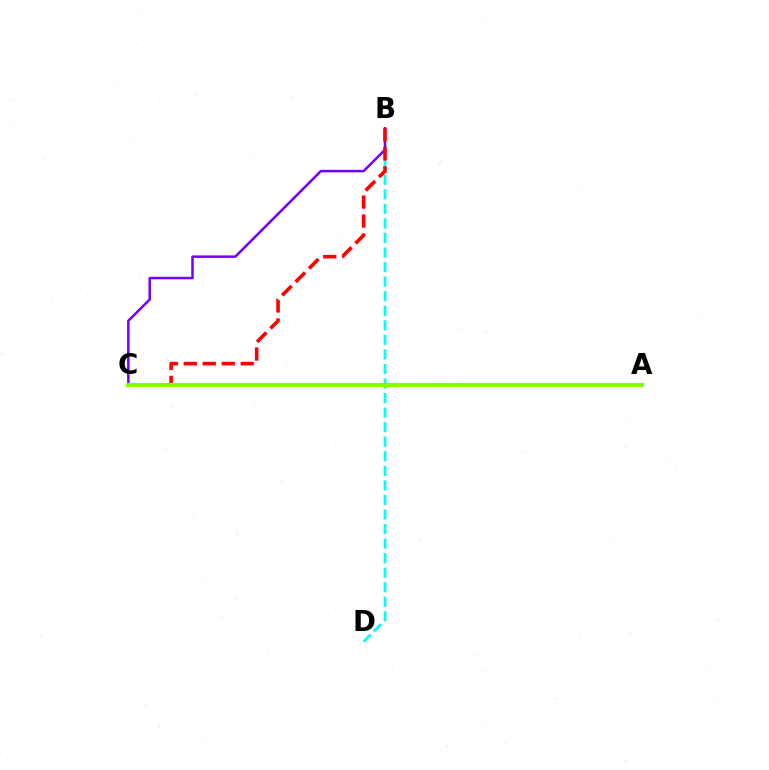{('B', 'D'): [{'color': '#00fff6', 'line_style': 'dashed', 'thickness': 1.98}], ('B', 'C'): [{'color': '#7200ff', 'line_style': 'solid', 'thickness': 1.81}, {'color': '#ff0000', 'line_style': 'dashed', 'thickness': 2.58}], ('A', 'C'): [{'color': '#84ff00', 'line_style': 'solid', 'thickness': 2.99}]}